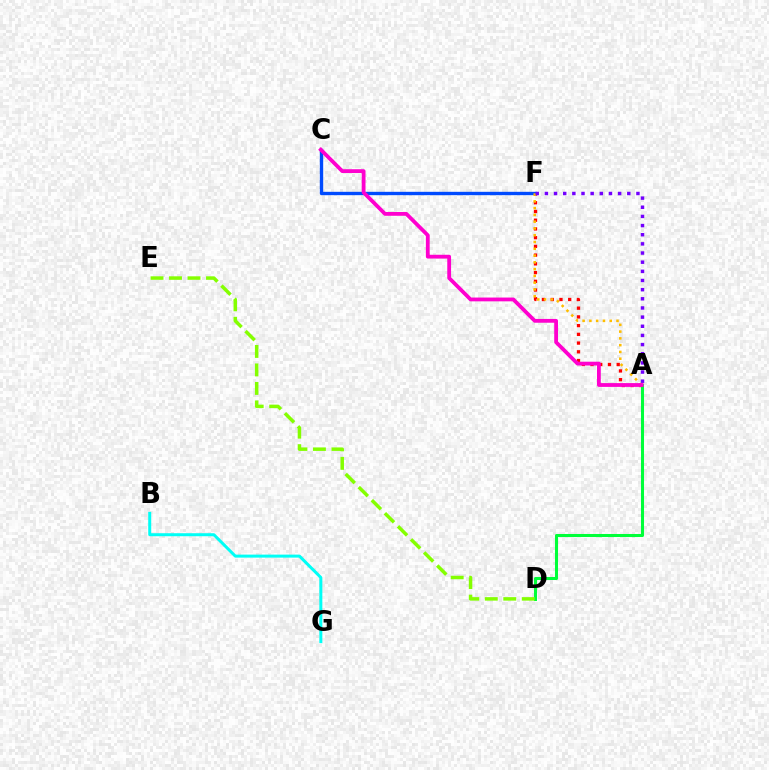{('A', 'F'): [{'color': '#ff0000', 'line_style': 'dotted', 'thickness': 2.37}, {'color': '#ffbd00', 'line_style': 'dotted', 'thickness': 1.84}, {'color': '#7200ff', 'line_style': 'dotted', 'thickness': 2.49}], ('C', 'F'): [{'color': '#004bff', 'line_style': 'solid', 'thickness': 2.43}], ('A', 'D'): [{'color': '#00ff39', 'line_style': 'solid', 'thickness': 2.19}], ('D', 'E'): [{'color': '#84ff00', 'line_style': 'dashed', 'thickness': 2.51}], ('B', 'G'): [{'color': '#00fff6', 'line_style': 'solid', 'thickness': 2.16}], ('A', 'C'): [{'color': '#ff00cf', 'line_style': 'solid', 'thickness': 2.73}]}